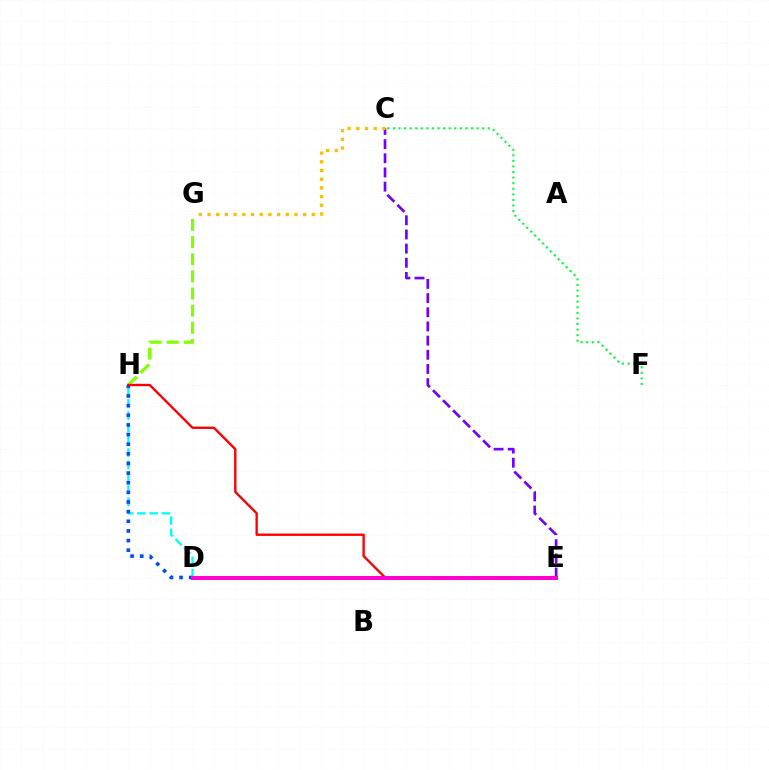{('C', 'E'): [{'color': '#7200ff', 'line_style': 'dashed', 'thickness': 1.93}], ('G', 'H'): [{'color': '#84ff00', 'line_style': 'dashed', 'thickness': 2.33}], ('C', 'G'): [{'color': '#ffbd00', 'line_style': 'dotted', 'thickness': 2.36}], ('D', 'H'): [{'color': '#00fff6', 'line_style': 'dashed', 'thickness': 1.67}, {'color': '#004bff', 'line_style': 'dotted', 'thickness': 2.62}], ('C', 'F'): [{'color': '#00ff39', 'line_style': 'dotted', 'thickness': 1.52}], ('E', 'H'): [{'color': '#ff0000', 'line_style': 'solid', 'thickness': 1.7}], ('D', 'E'): [{'color': '#ff00cf', 'line_style': 'solid', 'thickness': 2.87}]}